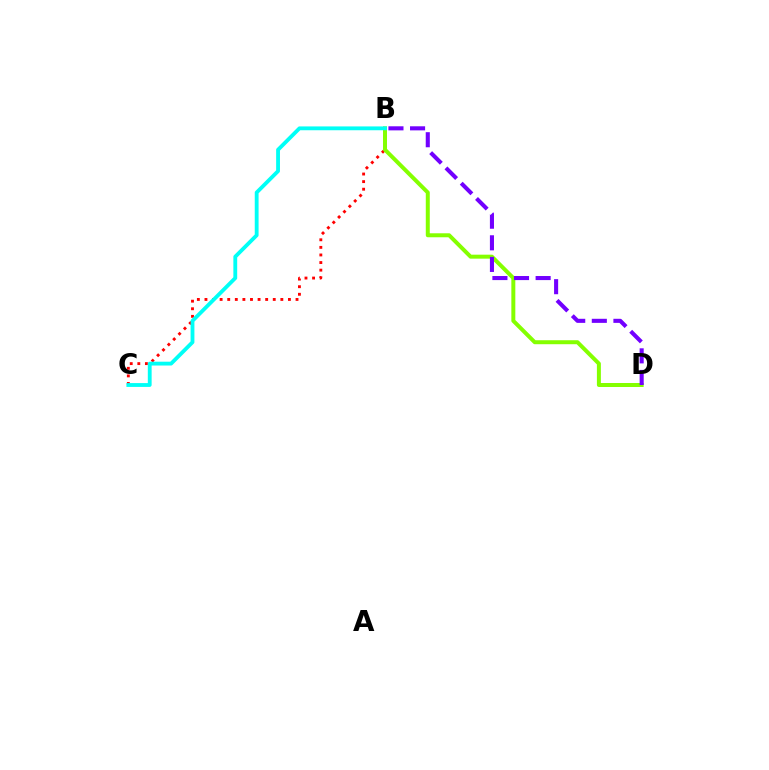{('B', 'C'): [{'color': '#ff0000', 'line_style': 'dotted', 'thickness': 2.06}, {'color': '#00fff6', 'line_style': 'solid', 'thickness': 2.76}], ('B', 'D'): [{'color': '#84ff00', 'line_style': 'solid', 'thickness': 2.87}, {'color': '#7200ff', 'line_style': 'dashed', 'thickness': 2.94}]}